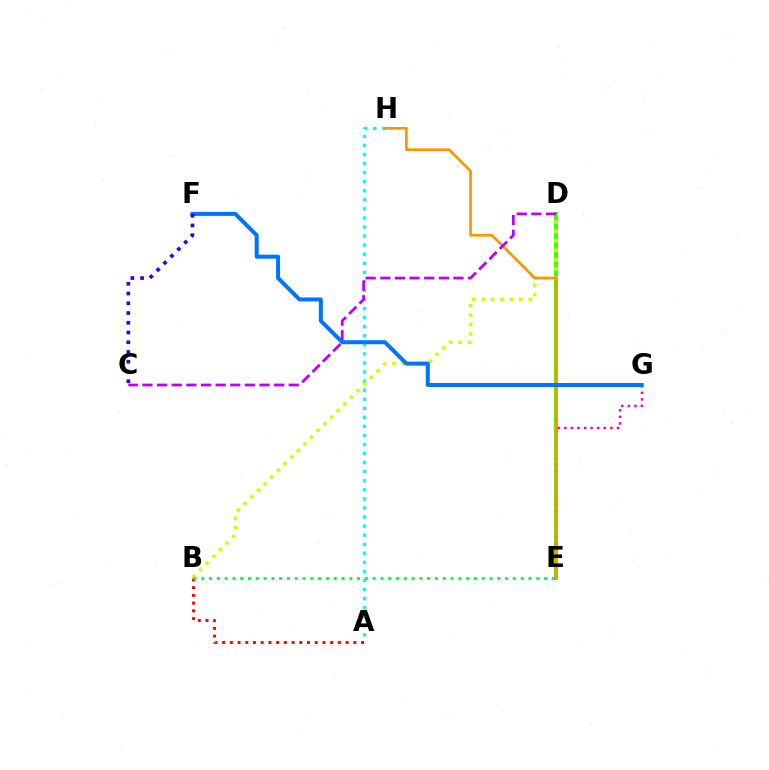{('A', 'H'): [{'color': '#00fff6', 'line_style': 'dotted', 'thickness': 2.46}], ('D', 'E'): [{'color': '#3dff00', 'line_style': 'solid', 'thickness': 2.83}], ('B', 'D'): [{'color': '#d1ff00', 'line_style': 'dotted', 'thickness': 2.55}], ('A', 'B'): [{'color': '#ff0000', 'line_style': 'dotted', 'thickness': 2.1}], ('E', 'G'): [{'color': '#ff00ac', 'line_style': 'dotted', 'thickness': 1.79}], ('E', 'H'): [{'color': '#ff9400', 'line_style': 'solid', 'thickness': 1.93}], ('C', 'D'): [{'color': '#b900ff', 'line_style': 'dashed', 'thickness': 1.99}], ('F', 'G'): [{'color': '#0074ff', 'line_style': 'solid', 'thickness': 2.89}], ('B', 'E'): [{'color': '#00ff5c', 'line_style': 'dotted', 'thickness': 2.12}], ('C', 'F'): [{'color': '#2500ff', 'line_style': 'dotted', 'thickness': 2.65}]}